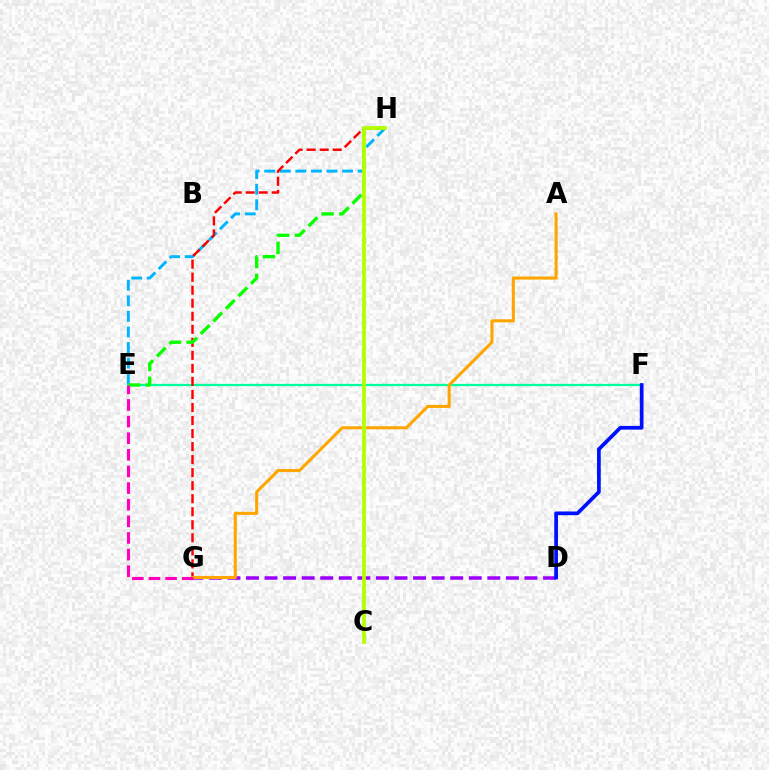{('E', 'H'): [{'color': '#00b5ff', 'line_style': 'dashed', 'thickness': 2.11}, {'color': '#08ff00', 'line_style': 'dashed', 'thickness': 2.41}], ('D', 'G'): [{'color': '#9b00ff', 'line_style': 'dashed', 'thickness': 2.52}], ('E', 'F'): [{'color': '#00ff9d', 'line_style': 'solid', 'thickness': 1.64}], ('D', 'F'): [{'color': '#0010ff', 'line_style': 'solid', 'thickness': 2.68}], ('G', 'H'): [{'color': '#ff0000', 'line_style': 'dashed', 'thickness': 1.77}], ('A', 'G'): [{'color': '#ffa500', 'line_style': 'solid', 'thickness': 2.2}], ('C', 'H'): [{'color': '#b3ff00', 'line_style': 'solid', 'thickness': 2.7}], ('E', 'G'): [{'color': '#ff00bd', 'line_style': 'dashed', 'thickness': 2.26}]}